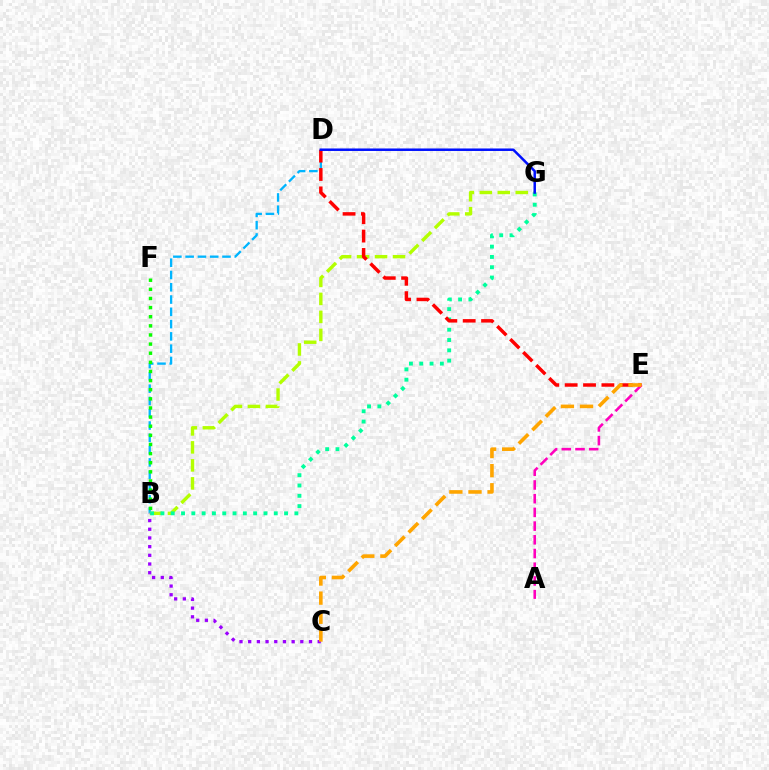{('B', 'D'): [{'color': '#00b5ff', 'line_style': 'dashed', 'thickness': 1.67}], ('B', 'G'): [{'color': '#b3ff00', 'line_style': 'dashed', 'thickness': 2.44}, {'color': '#00ff9d', 'line_style': 'dotted', 'thickness': 2.8}], ('D', 'E'): [{'color': '#ff0000', 'line_style': 'dashed', 'thickness': 2.49}], ('B', 'F'): [{'color': '#08ff00', 'line_style': 'dotted', 'thickness': 2.48}], ('A', 'E'): [{'color': '#ff00bd', 'line_style': 'dashed', 'thickness': 1.86}], ('D', 'G'): [{'color': '#0010ff', 'line_style': 'solid', 'thickness': 1.8}], ('B', 'C'): [{'color': '#9b00ff', 'line_style': 'dotted', 'thickness': 2.36}], ('C', 'E'): [{'color': '#ffa500', 'line_style': 'dashed', 'thickness': 2.6}]}